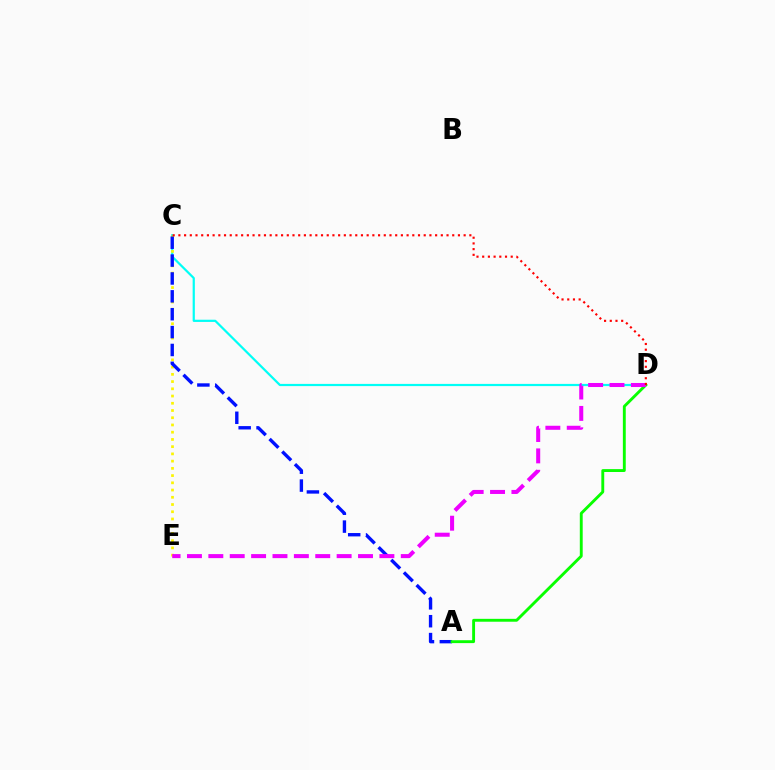{('C', 'D'): [{'color': '#00fff6', 'line_style': 'solid', 'thickness': 1.59}, {'color': '#ff0000', 'line_style': 'dotted', 'thickness': 1.55}], ('C', 'E'): [{'color': '#fcf500', 'line_style': 'dotted', 'thickness': 1.96}], ('A', 'C'): [{'color': '#0010ff', 'line_style': 'dashed', 'thickness': 2.43}], ('A', 'D'): [{'color': '#08ff00', 'line_style': 'solid', 'thickness': 2.08}], ('D', 'E'): [{'color': '#ee00ff', 'line_style': 'dashed', 'thickness': 2.9}]}